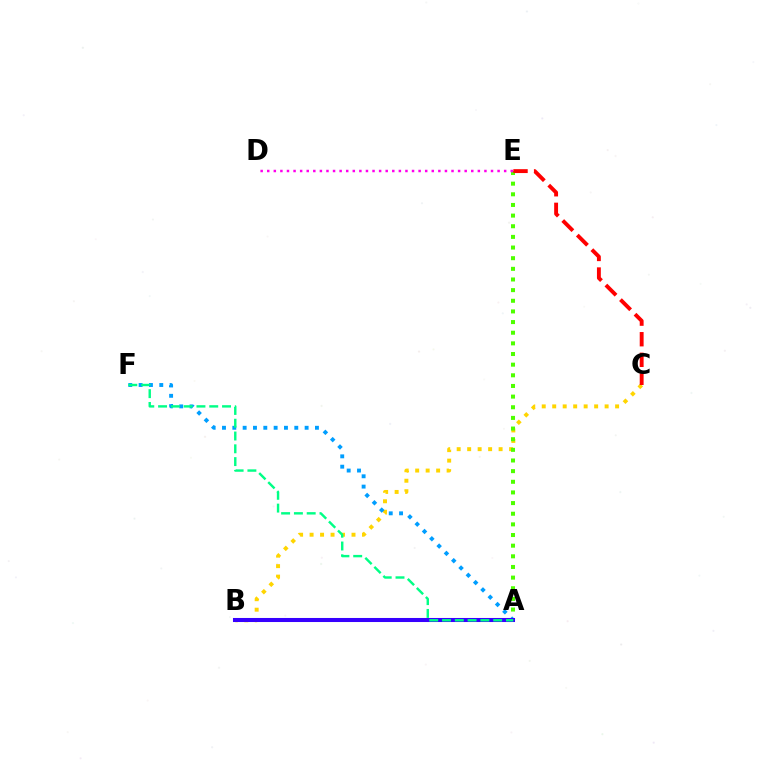{('B', 'C'): [{'color': '#ffd500', 'line_style': 'dotted', 'thickness': 2.85}], ('A', 'E'): [{'color': '#4fff00', 'line_style': 'dotted', 'thickness': 2.89}], ('A', 'F'): [{'color': '#009eff', 'line_style': 'dotted', 'thickness': 2.81}, {'color': '#00ff86', 'line_style': 'dashed', 'thickness': 1.74}], ('A', 'B'): [{'color': '#3700ff', 'line_style': 'solid', 'thickness': 2.92}], ('D', 'E'): [{'color': '#ff00ed', 'line_style': 'dotted', 'thickness': 1.79}], ('C', 'E'): [{'color': '#ff0000', 'line_style': 'dashed', 'thickness': 2.8}]}